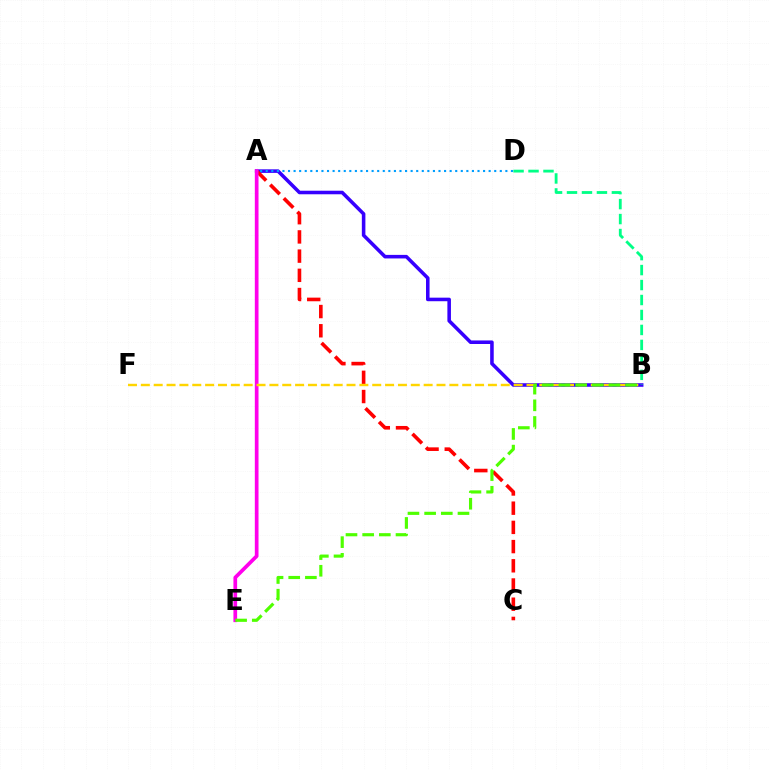{('A', 'B'): [{'color': '#3700ff', 'line_style': 'solid', 'thickness': 2.56}], ('B', 'D'): [{'color': '#00ff86', 'line_style': 'dashed', 'thickness': 2.03}], ('A', 'D'): [{'color': '#009eff', 'line_style': 'dotted', 'thickness': 1.51}], ('A', 'C'): [{'color': '#ff0000', 'line_style': 'dashed', 'thickness': 2.61}], ('A', 'E'): [{'color': '#ff00ed', 'line_style': 'solid', 'thickness': 2.66}], ('B', 'F'): [{'color': '#ffd500', 'line_style': 'dashed', 'thickness': 1.75}], ('B', 'E'): [{'color': '#4fff00', 'line_style': 'dashed', 'thickness': 2.27}]}